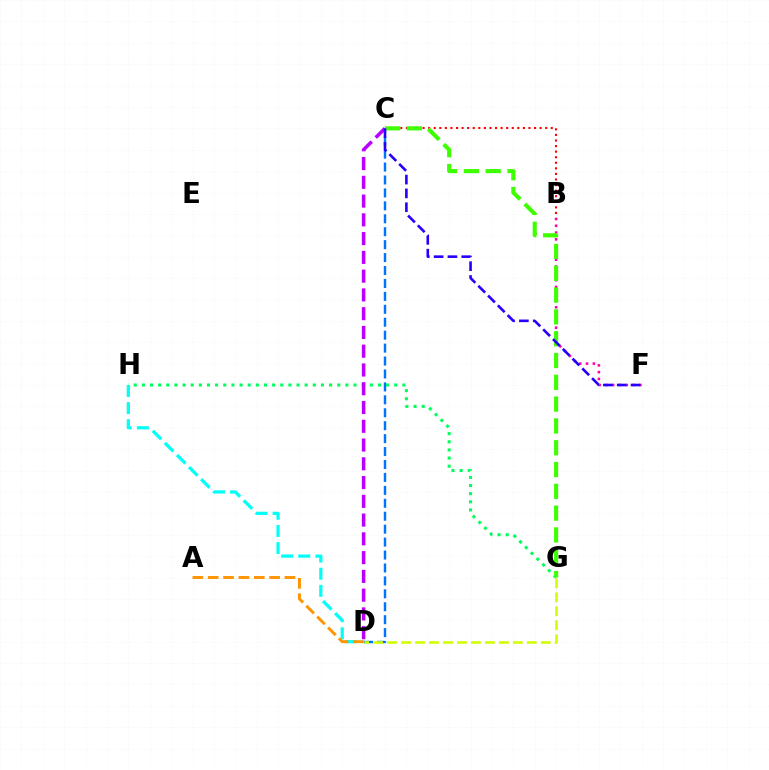{('B', 'C'): [{'color': '#ff0000', 'line_style': 'dotted', 'thickness': 1.51}], ('D', 'H'): [{'color': '#00fff6', 'line_style': 'dashed', 'thickness': 2.32}], ('C', 'D'): [{'color': '#0074ff', 'line_style': 'dashed', 'thickness': 1.76}, {'color': '#b900ff', 'line_style': 'dashed', 'thickness': 2.55}], ('A', 'D'): [{'color': '#ff9400', 'line_style': 'dashed', 'thickness': 2.08}], ('B', 'F'): [{'color': '#ff00ac', 'line_style': 'dotted', 'thickness': 1.85}], ('D', 'G'): [{'color': '#d1ff00', 'line_style': 'dashed', 'thickness': 1.9}], ('G', 'H'): [{'color': '#00ff5c', 'line_style': 'dotted', 'thickness': 2.21}], ('C', 'G'): [{'color': '#3dff00', 'line_style': 'dashed', 'thickness': 2.96}], ('C', 'F'): [{'color': '#2500ff', 'line_style': 'dashed', 'thickness': 1.88}]}